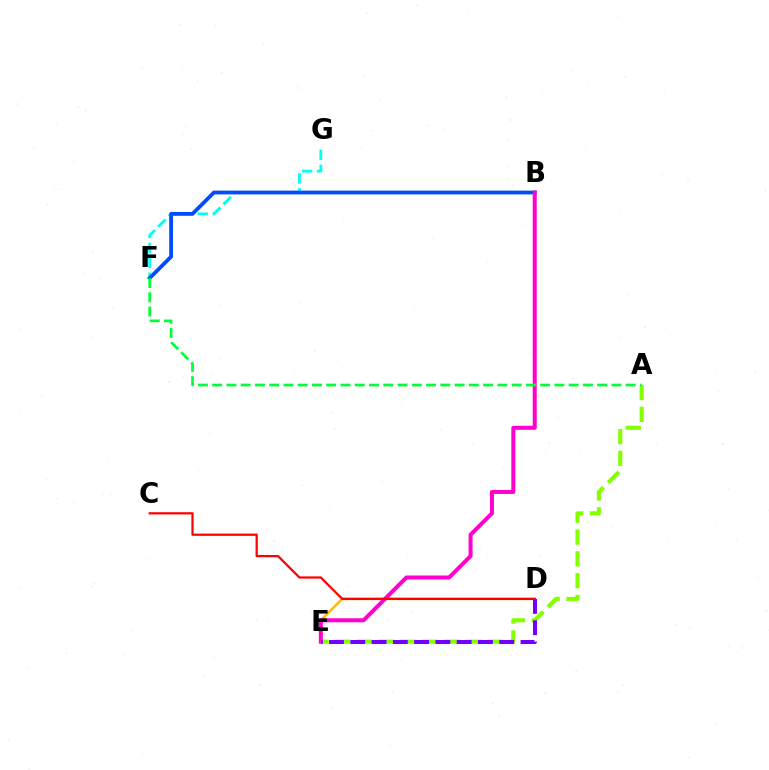{('D', 'E'): [{'color': '#ffbd00', 'line_style': 'solid', 'thickness': 1.82}, {'color': '#7200ff', 'line_style': 'dashed', 'thickness': 2.89}], ('A', 'E'): [{'color': '#84ff00', 'line_style': 'dashed', 'thickness': 2.96}], ('F', 'G'): [{'color': '#00fff6', 'line_style': 'dashed', 'thickness': 2.03}], ('B', 'F'): [{'color': '#004bff', 'line_style': 'solid', 'thickness': 2.72}], ('B', 'E'): [{'color': '#ff00cf', 'line_style': 'solid', 'thickness': 2.89}], ('A', 'F'): [{'color': '#00ff39', 'line_style': 'dashed', 'thickness': 1.94}], ('C', 'D'): [{'color': '#ff0000', 'line_style': 'solid', 'thickness': 1.62}]}